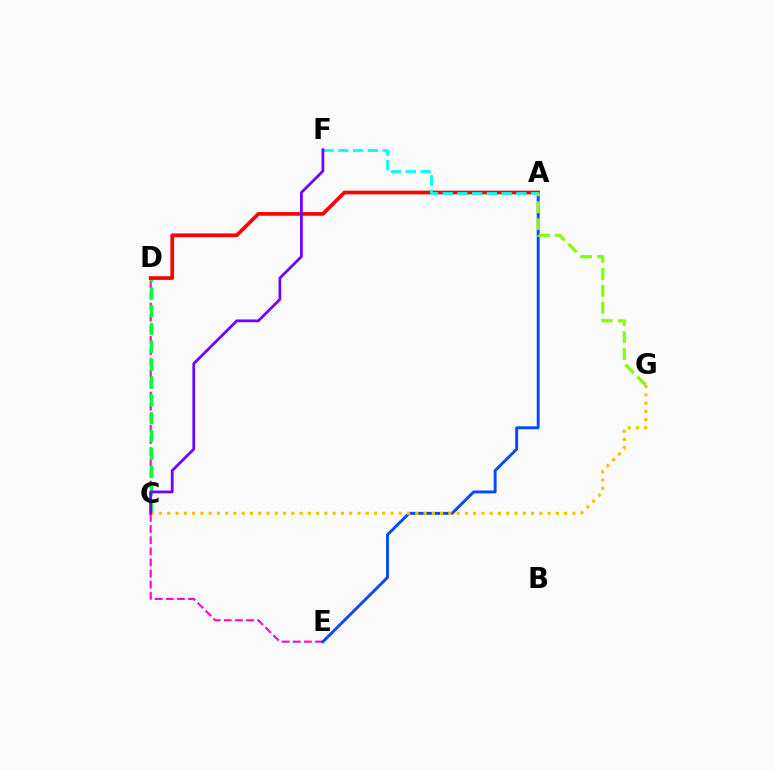{('D', 'E'): [{'color': '#ff00cf', 'line_style': 'dashed', 'thickness': 1.51}], ('C', 'D'): [{'color': '#00ff39', 'line_style': 'dashed', 'thickness': 2.42}], ('A', 'D'): [{'color': '#ff0000', 'line_style': 'solid', 'thickness': 2.65}], ('A', 'E'): [{'color': '#004bff', 'line_style': 'solid', 'thickness': 2.09}], ('C', 'G'): [{'color': '#ffbd00', 'line_style': 'dotted', 'thickness': 2.25}], ('A', 'F'): [{'color': '#00fff6', 'line_style': 'dashed', 'thickness': 2.0}], ('C', 'F'): [{'color': '#7200ff', 'line_style': 'solid', 'thickness': 1.98}], ('A', 'G'): [{'color': '#84ff00', 'line_style': 'dashed', 'thickness': 2.3}]}